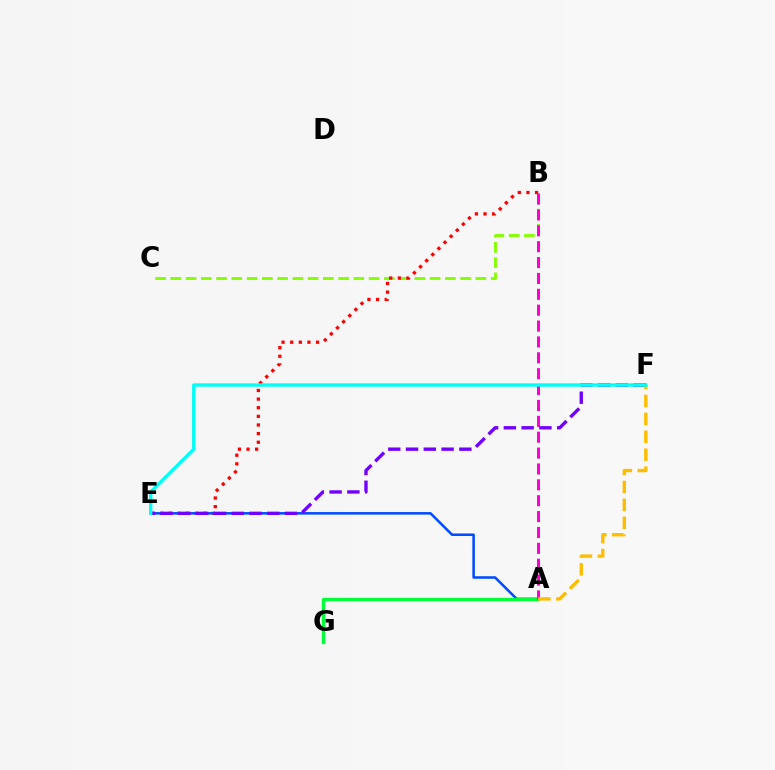{('B', 'C'): [{'color': '#84ff00', 'line_style': 'dashed', 'thickness': 2.07}], ('B', 'E'): [{'color': '#ff0000', 'line_style': 'dotted', 'thickness': 2.34}], ('A', 'E'): [{'color': '#004bff', 'line_style': 'solid', 'thickness': 1.82}], ('A', 'G'): [{'color': '#00ff39', 'line_style': 'solid', 'thickness': 2.4}], ('A', 'B'): [{'color': '#ff00cf', 'line_style': 'dashed', 'thickness': 2.16}], ('E', 'F'): [{'color': '#7200ff', 'line_style': 'dashed', 'thickness': 2.41}, {'color': '#00fff6', 'line_style': 'solid', 'thickness': 2.41}], ('A', 'F'): [{'color': '#ffbd00', 'line_style': 'dashed', 'thickness': 2.43}]}